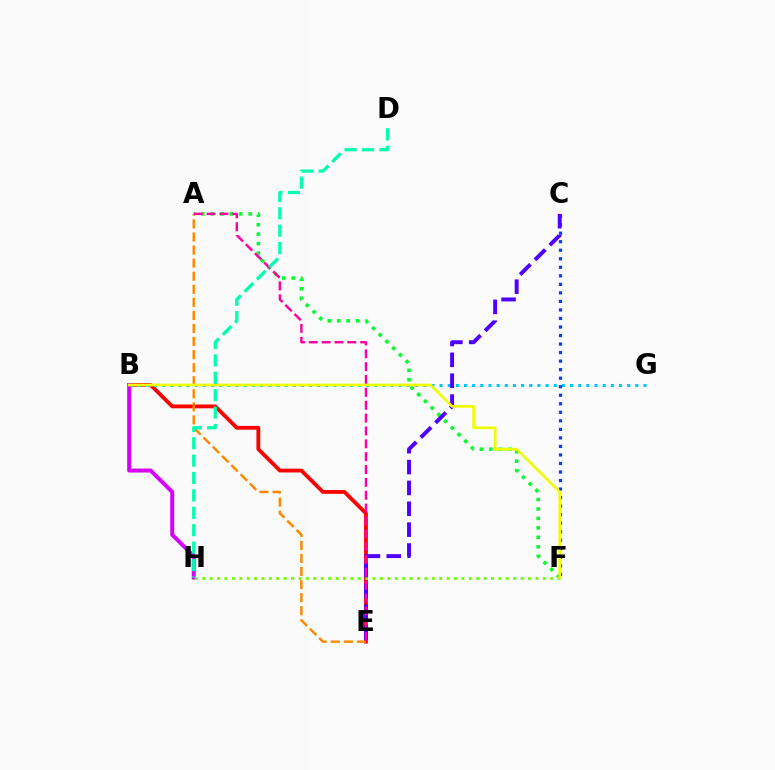{('A', 'F'): [{'color': '#00ff27', 'line_style': 'dotted', 'thickness': 2.57}], ('B', 'E'): [{'color': '#ff0000', 'line_style': 'solid', 'thickness': 2.75}], ('B', 'G'): [{'color': '#00c7ff', 'line_style': 'dotted', 'thickness': 2.22}], ('B', 'H'): [{'color': '#d600ff', 'line_style': 'solid', 'thickness': 2.86}], ('F', 'H'): [{'color': '#66ff00', 'line_style': 'dotted', 'thickness': 2.01}], ('A', 'E'): [{'color': '#ff8800', 'line_style': 'dashed', 'thickness': 1.77}, {'color': '#ff00a0', 'line_style': 'dashed', 'thickness': 1.75}], ('C', 'F'): [{'color': '#003fff', 'line_style': 'dotted', 'thickness': 2.32}], ('C', 'E'): [{'color': '#4f00ff', 'line_style': 'dashed', 'thickness': 2.83}], ('B', 'F'): [{'color': '#eeff00', 'line_style': 'solid', 'thickness': 1.93}], ('D', 'H'): [{'color': '#00ffaf', 'line_style': 'dashed', 'thickness': 2.36}]}